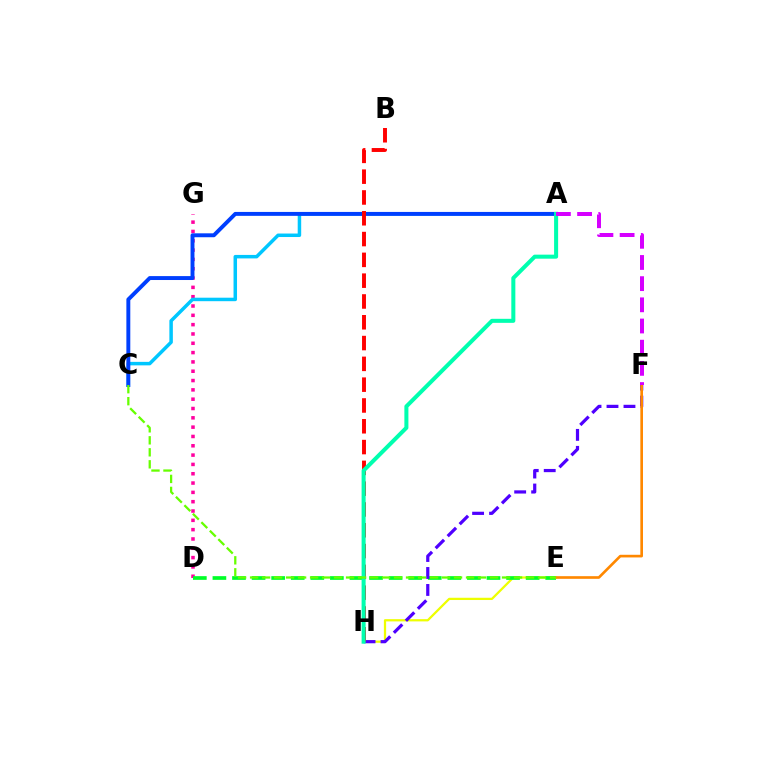{('E', 'H'): [{'color': '#eeff00', 'line_style': 'solid', 'thickness': 1.62}], ('D', 'G'): [{'color': '#ff00a0', 'line_style': 'dotted', 'thickness': 2.53}], ('A', 'C'): [{'color': '#00c7ff', 'line_style': 'solid', 'thickness': 2.52}, {'color': '#003fff', 'line_style': 'solid', 'thickness': 2.82}], ('D', 'E'): [{'color': '#00ff27', 'line_style': 'dashed', 'thickness': 2.66}], ('F', 'H'): [{'color': '#4f00ff', 'line_style': 'dashed', 'thickness': 2.31}], ('B', 'H'): [{'color': '#ff0000', 'line_style': 'dashed', 'thickness': 2.83}], ('A', 'H'): [{'color': '#00ffaf', 'line_style': 'solid', 'thickness': 2.9}], ('E', 'F'): [{'color': '#ff8800', 'line_style': 'solid', 'thickness': 1.91}], ('A', 'F'): [{'color': '#d600ff', 'line_style': 'dashed', 'thickness': 2.88}], ('C', 'E'): [{'color': '#66ff00', 'line_style': 'dashed', 'thickness': 1.63}]}